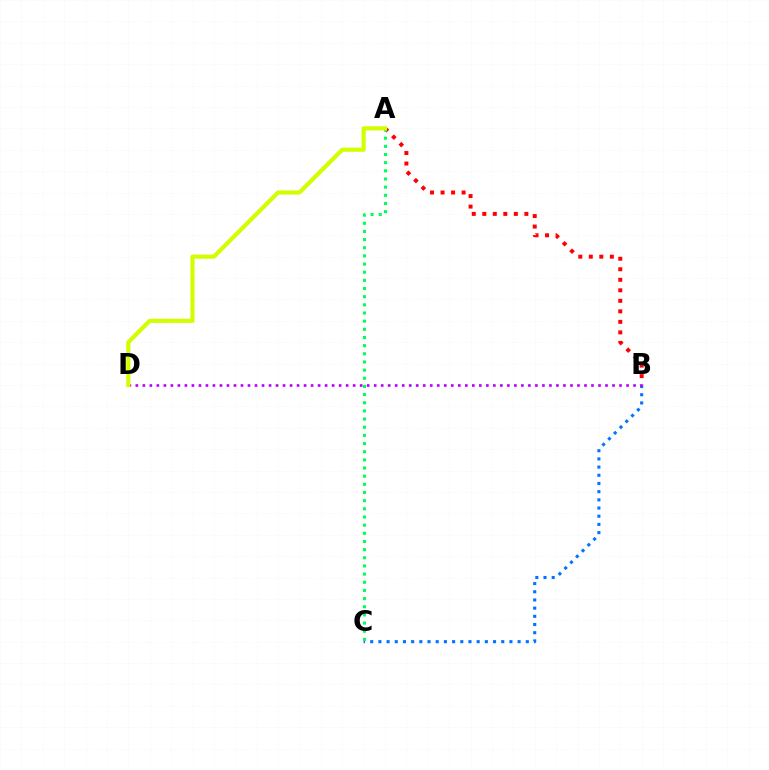{('A', 'B'): [{'color': '#ff0000', 'line_style': 'dotted', 'thickness': 2.86}], ('B', 'C'): [{'color': '#0074ff', 'line_style': 'dotted', 'thickness': 2.22}], ('B', 'D'): [{'color': '#b900ff', 'line_style': 'dotted', 'thickness': 1.9}], ('A', 'C'): [{'color': '#00ff5c', 'line_style': 'dotted', 'thickness': 2.22}], ('A', 'D'): [{'color': '#d1ff00', 'line_style': 'solid', 'thickness': 2.99}]}